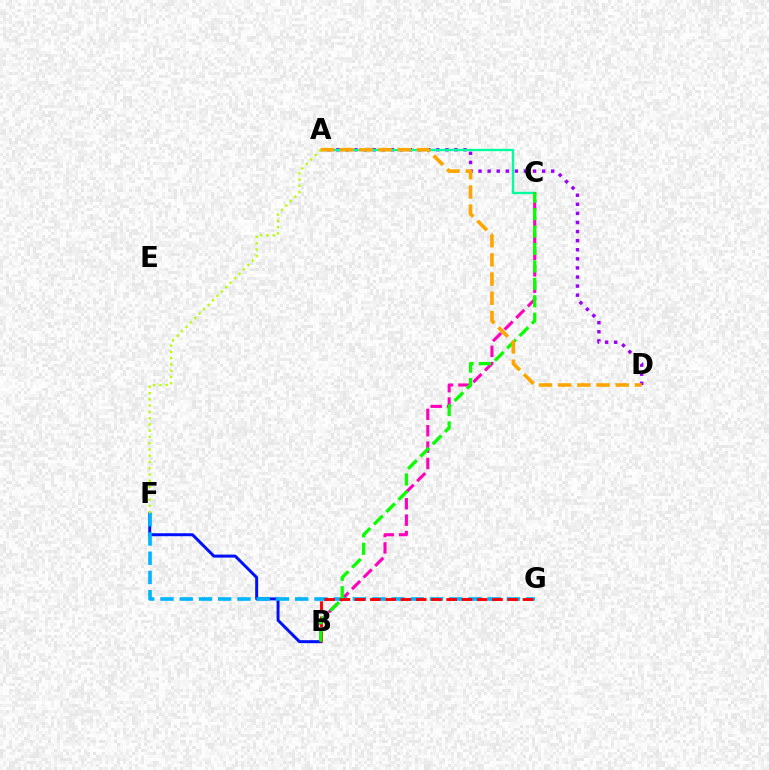{('A', 'D'): [{'color': '#9b00ff', 'line_style': 'dotted', 'thickness': 2.47}, {'color': '#ffa500', 'line_style': 'dashed', 'thickness': 2.61}], ('A', 'C'): [{'color': '#00ff9d', 'line_style': 'solid', 'thickness': 1.68}], ('B', 'C'): [{'color': '#ff00bd', 'line_style': 'dashed', 'thickness': 2.22}, {'color': '#08ff00', 'line_style': 'dashed', 'thickness': 2.37}], ('B', 'F'): [{'color': '#0010ff', 'line_style': 'solid', 'thickness': 2.14}], ('F', 'G'): [{'color': '#00b5ff', 'line_style': 'dashed', 'thickness': 2.62}], ('B', 'G'): [{'color': '#ff0000', 'line_style': 'dashed', 'thickness': 2.07}], ('A', 'F'): [{'color': '#b3ff00', 'line_style': 'dotted', 'thickness': 1.7}]}